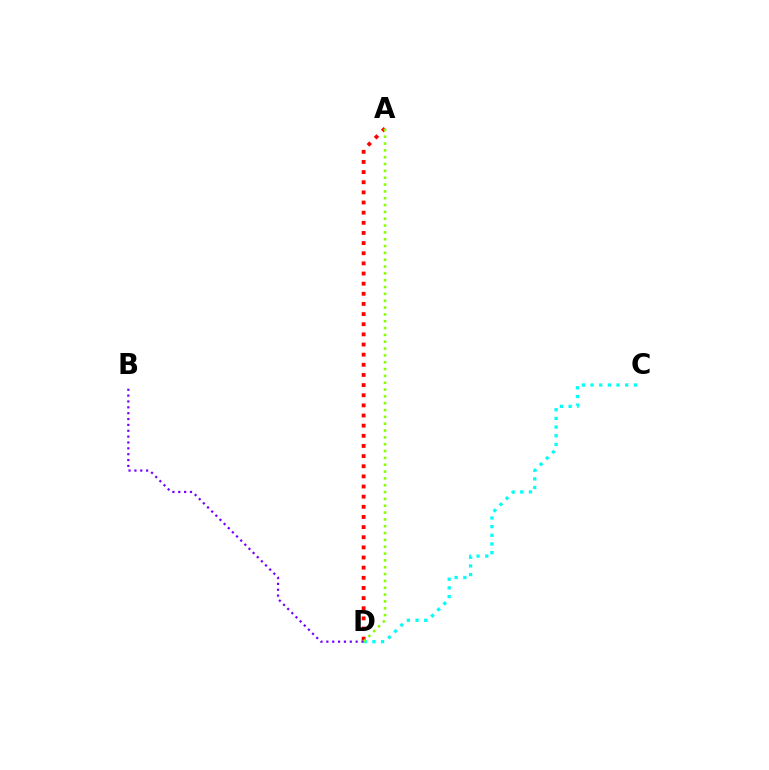{('A', 'D'): [{'color': '#ff0000', 'line_style': 'dotted', 'thickness': 2.76}, {'color': '#84ff00', 'line_style': 'dotted', 'thickness': 1.86}], ('C', 'D'): [{'color': '#00fff6', 'line_style': 'dotted', 'thickness': 2.35}], ('B', 'D'): [{'color': '#7200ff', 'line_style': 'dotted', 'thickness': 1.59}]}